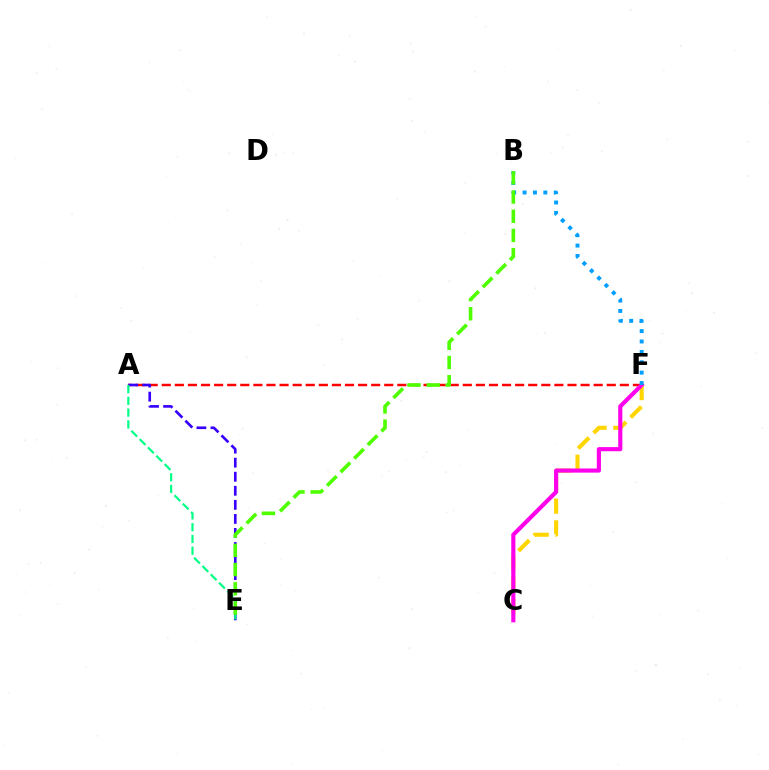{('A', 'F'): [{'color': '#ff0000', 'line_style': 'dashed', 'thickness': 1.78}], ('C', 'F'): [{'color': '#ffd500', 'line_style': 'dashed', 'thickness': 2.96}, {'color': '#ff00ed', 'line_style': 'solid', 'thickness': 2.98}], ('A', 'E'): [{'color': '#3700ff', 'line_style': 'dashed', 'thickness': 1.91}, {'color': '#00ff86', 'line_style': 'dashed', 'thickness': 1.6}], ('B', 'F'): [{'color': '#009eff', 'line_style': 'dotted', 'thickness': 2.82}], ('B', 'E'): [{'color': '#4fff00', 'line_style': 'dashed', 'thickness': 2.61}]}